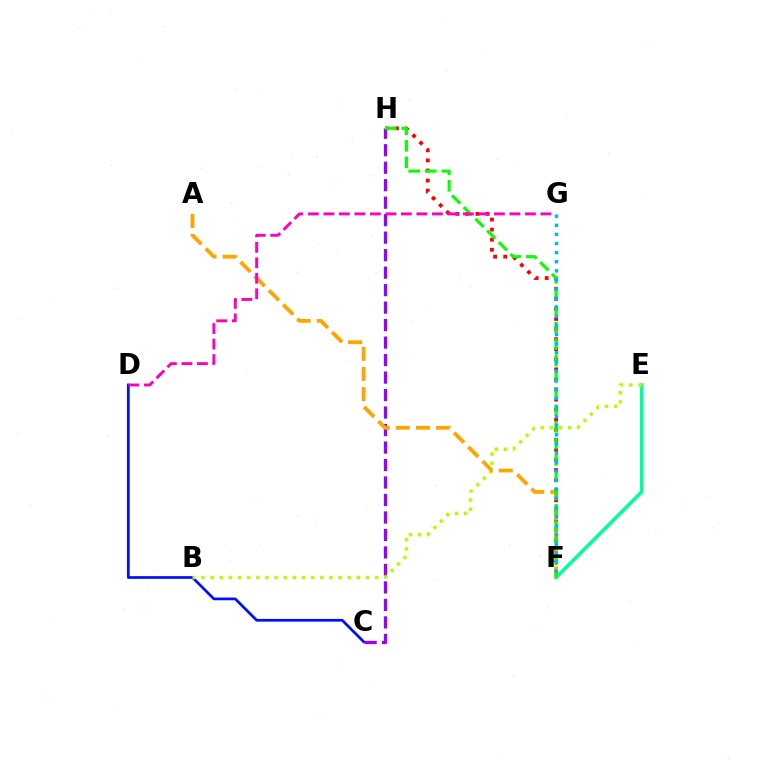{('C', 'D'): [{'color': '#0010ff', 'line_style': 'solid', 'thickness': 1.97}], ('E', 'F'): [{'color': '#00ff9d', 'line_style': 'solid', 'thickness': 2.55}], ('F', 'H'): [{'color': '#ff0000', 'line_style': 'dotted', 'thickness': 2.74}, {'color': '#08ff00', 'line_style': 'dashed', 'thickness': 2.25}], ('C', 'H'): [{'color': '#9b00ff', 'line_style': 'dashed', 'thickness': 2.38}], ('B', 'E'): [{'color': '#b3ff00', 'line_style': 'dotted', 'thickness': 2.48}], ('A', 'F'): [{'color': '#ffa500', 'line_style': 'dashed', 'thickness': 2.73}], ('F', 'G'): [{'color': '#00b5ff', 'line_style': 'dotted', 'thickness': 2.47}], ('D', 'G'): [{'color': '#ff00bd', 'line_style': 'dashed', 'thickness': 2.11}]}